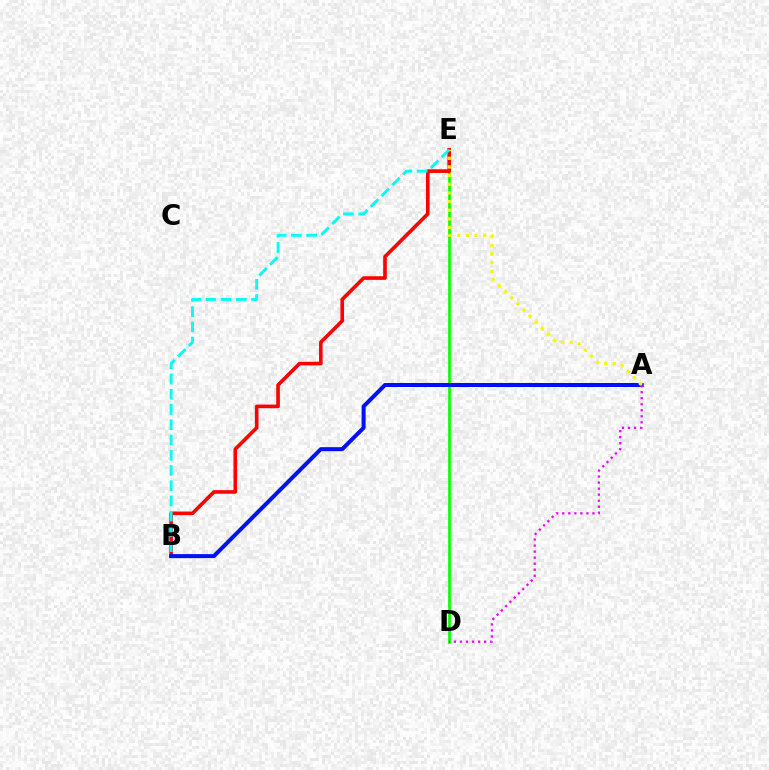{('D', 'E'): [{'color': '#08ff00', 'line_style': 'solid', 'thickness': 1.94}], ('B', 'E'): [{'color': '#ff0000', 'line_style': 'solid', 'thickness': 2.6}, {'color': '#00fff6', 'line_style': 'dashed', 'thickness': 2.07}], ('A', 'B'): [{'color': '#0010ff', 'line_style': 'solid', 'thickness': 2.89}], ('A', 'E'): [{'color': '#fcf500', 'line_style': 'dotted', 'thickness': 2.35}], ('A', 'D'): [{'color': '#ee00ff', 'line_style': 'dotted', 'thickness': 1.64}]}